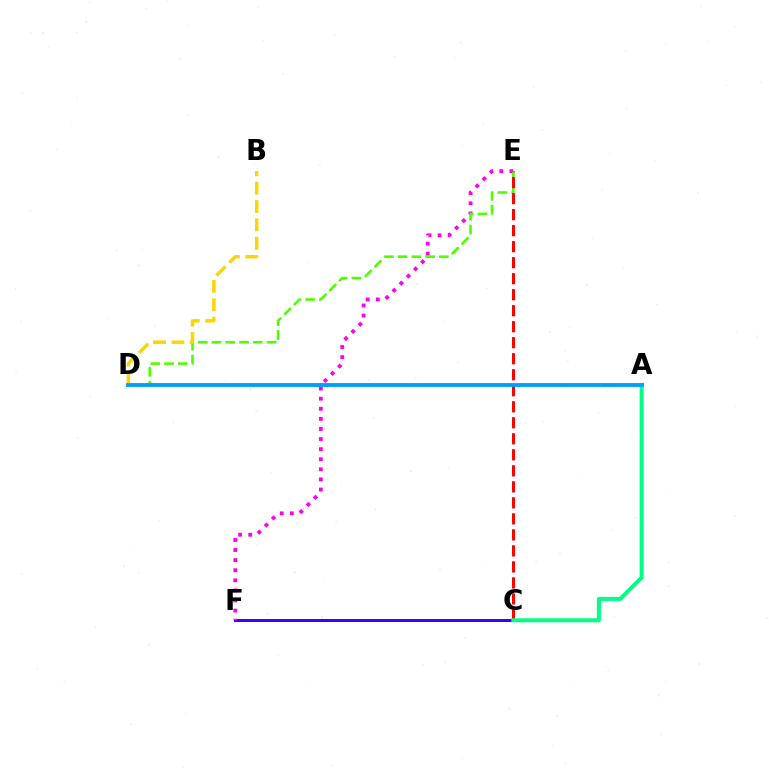{('C', 'F'): [{'color': '#3700ff', 'line_style': 'solid', 'thickness': 2.13}], ('E', 'F'): [{'color': '#ff00ed', 'line_style': 'dotted', 'thickness': 2.74}], ('D', 'E'): [{'color': '#4fff00', 'line_style': 'dashed', 'thickness': 1.87}], ('C', 'E'): [{'color': '#ff0000', 'line_style': 'dashed', 'thickness': 2.18}], ('A', 'C'): [{'color': '#00ff86', 'line_style': 'solid', 'thickness': 2.89}], ('B', 'D'): [{'color': '#ffd500', 'line_style': 'dashed', 'thickness': 2.49}], ('A', 'D'): [{'color': '#009eff', 'line_style': 'solid', 'thickness': 2.76}]}